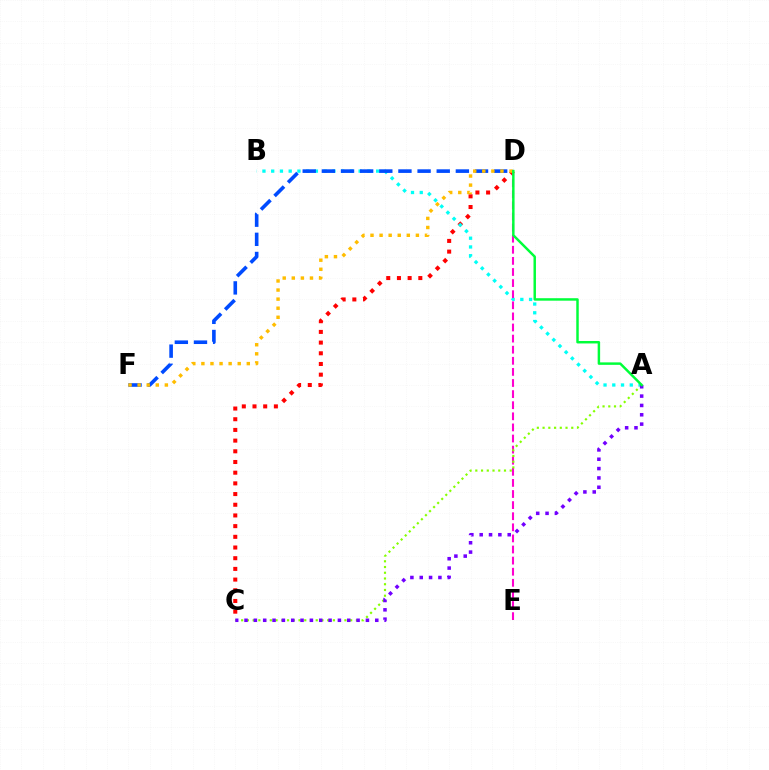{('C', 'D'): [{'color': '#ff0000', 'line_style': 'dotted', 'thickness': 2.9}], ('A', 'B'): [{'color': '#00fff6', 'line_style': 'dotted', 'thickness': 2.38}], ('D', 'F'): [{'color': '#004bff', 'line_style': 'dashed', 'thickness': 2.6}, {'color': '#ffbd00', 'line_style': 'dotted', 'thickness': 2.47}], ('D', 'E'): [{'color': '#ff00cf', 'line_style': 'dashed', 'thickness': 1.51}], ('A', 'C'): [{'color': '#84ff00', 'line_style': 'dotted', 'thickness': 1.56}, {'color': '#7200ff', 'line_style': 'dotted', 'thickness': 2.54}], ('A', 'D'): [{'color': '#00ff39', 'line_style': 'solid', 'thickness': 1.78}]}